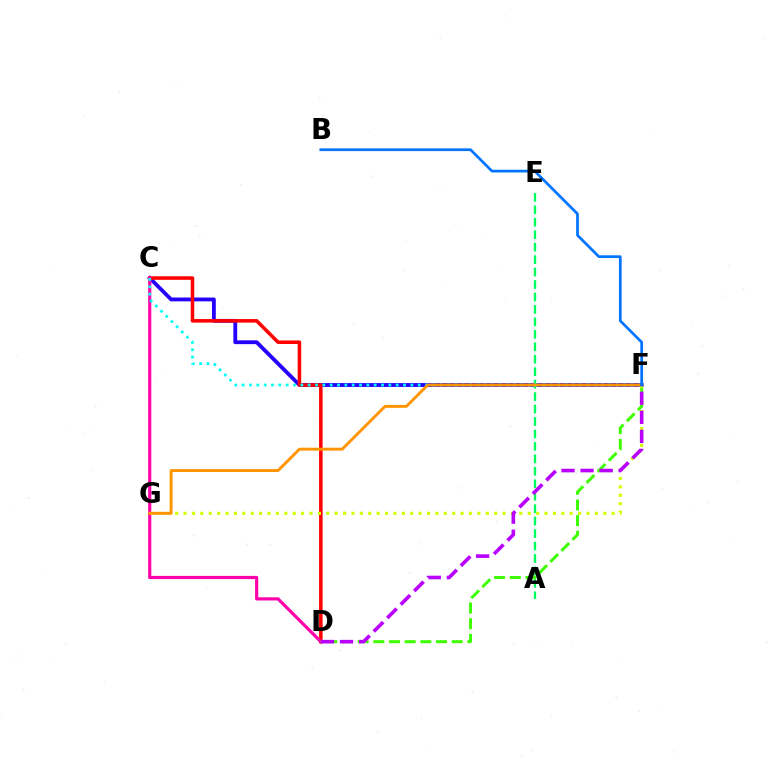{('C', 'F'): [{'color': '#2500ff', 'line_style': 'solid', 'thickness': 2.76}, {'color': '#00fff6', 'line_style': 'dotted', 'thickness': 1.99}], ('A', 'E'): [{'color': '#00ff5c', 'line_style': 'dashed', 'thickness': 1.69}], ('C', 'D'): [{'color': '#ff0000', 'line_style': 'solid', 'thickness': 2.55}, {'color': '#ff00ac', 'line_style': 'solid', 'thickness': 2.28}], ('D', 'F'): [{'color': '#3dff00', 'line_style': 'dashed', 'thickness': 2.13}, {'color': '#b900ff', 'line_style': 'dashed', 'thickness': 2.59}], ('F', 'G'): [{'color': '#d1ff00', 'line_style': 'dotted', 'thickness': 2.28}, {'color': '#ff9400', 'line_style': 'solid', 'thickness': 2.09}], ('B', 'F'): [{'color': '#0074ff', 'line_style': 'solid', 'thickness': 1.96}]}